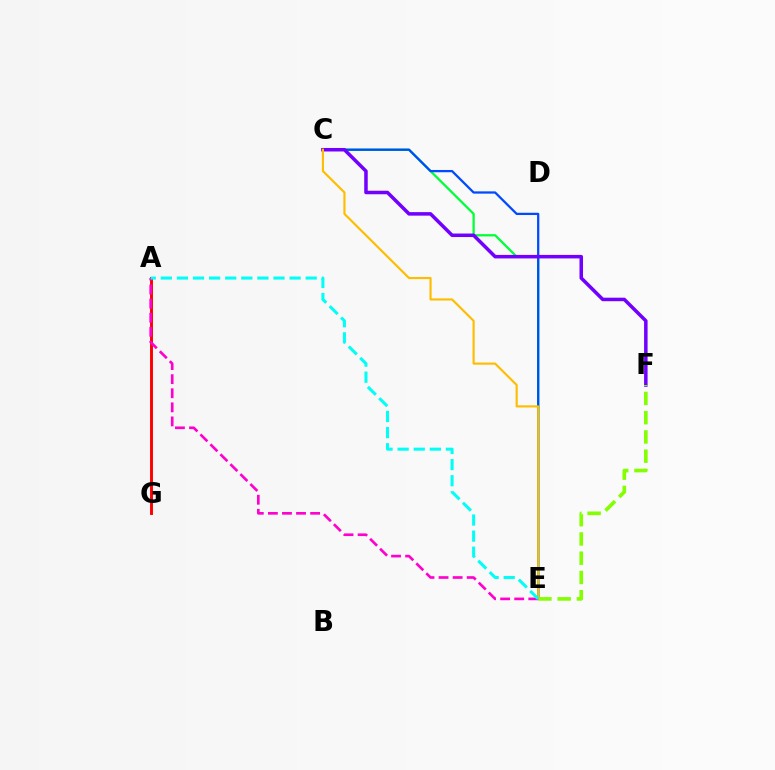{('C', 'E'): [{'color': '#00ff39', 'line_style': 'solid', 'thickness': 1.63}, {'color': '#004bff', 'line_style': 'solid', 'thickness': 1.63}, {'color': '#ffbd00', 'line_style': 'solid', 'thickness': 1.55}], ('A', 'G'): [{'color': '#ff0000', 'line_style': 'solid', 'thickness': 2.1}], ('C', 'F'): [{'color': '#7200ff', 'line_style': 'solid', 'thickness': 2.53}], ('E', 'F'): [{'color': '#84ff00', 'line_style': 'dashed', 'thickness': 2.62}], ('A', 'E'): [{'color': '#ff00cf', 'line_style': 'dashed', 'thickness': 1.91}, {'color': '#00fff6', 'line_style': 'dashed', 'thickness': 2.19}]}